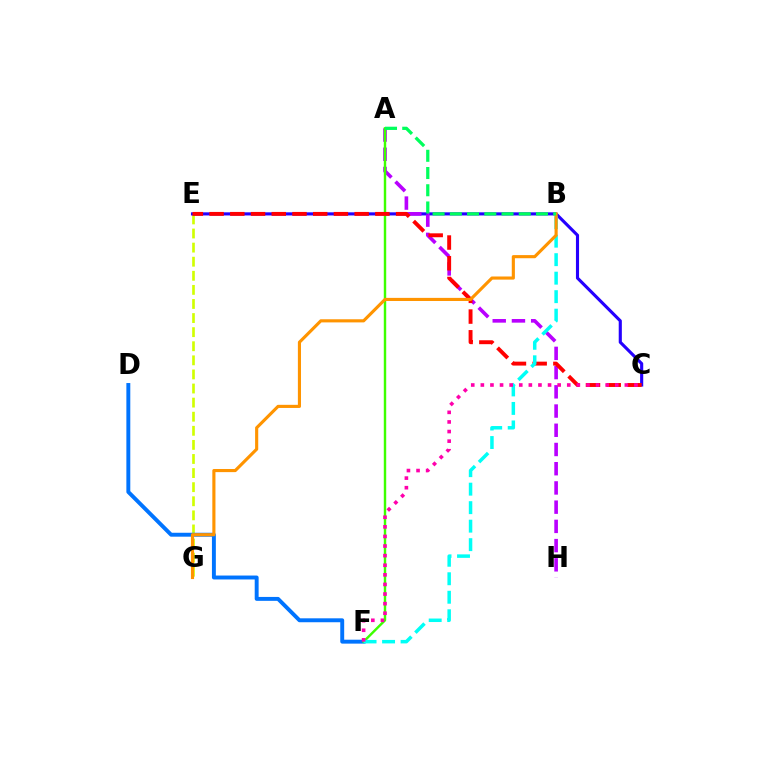{('E', 'G'): [{'color': '#d1ff00', 'line_style': 'dashed', 'thickness': 1.91}], ('C', 'E'): [{'color': '#2500ff', 'line_style': 'solid', 'thickness': 2.25}, {'color': '#ff0000', 'line_style': 'dashed', 'thickness': 2.82}], ('A', 'H'): [{'color': '#b900ff', 'line_style': 'dashed', 'thickness': 2.61}], ('D', 'F'): [{'color': '#0074ff', 'line_style': 'solid', 'thickness': 2.82}], ('A', 'F'): [{'color': '#3dff00', 'line_style': 'solid', 'thickness': 1.75}], ('B', 'F'): [{'color': '#00fff6', 'line_style': 'dashed', 'thickness': 2.51}], ('C', 'F'): [{'color': '#ff00ac', 'line_style': 'dotted', 'thickness': 2.61}], ('B', 'G'): [{'color': '#ff9400', 'line_style': 'solid', 'thickness': 2.25}], ('A', 'B'): [{'color': '#00ff5c', 'line_style': 'dashed', 'thickness': 2.34}]}